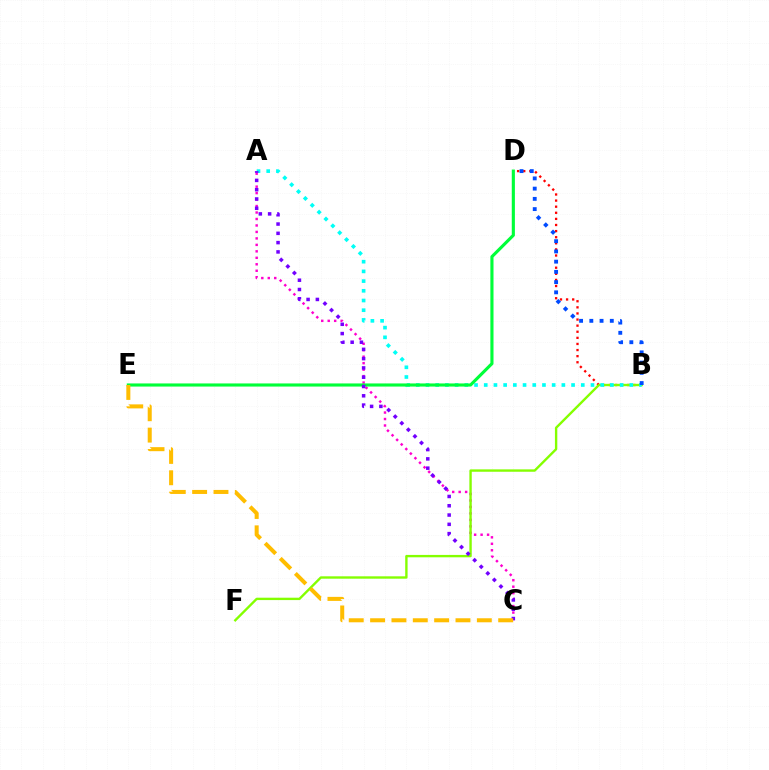{('A', 'C'): [{'color': '#ff00cf', 'line_style': 'dotted', 'thickness': 1.76}, {'color': '#7200ff', 'line_style': 'dotted', 'thickness': 2.52}], ('B', 'D'): [{'color': '#ff0000', 'line_style': 'dotted', 'thickness': 1.66}, {'color': '#004bff', 'line_style': 'dotted', 'thickness': 2.78}], ('B', 'F'): [{'color': '#84ff00', 'line_style': 'solid', 'thickness': 1.71}], ('A', 'B'): [{'color': '#00fff6', 'line_style': 'dotted', 'thickness': 2.64}], ('D', 'E'): [{'color': '#00ff39', 'line_style': 'solid', 'thickness': 2.25}], ('C', 'E'): [{'color': '#ffbd00', 'line_style': 'dashed', 'thickness': 2.9}]}